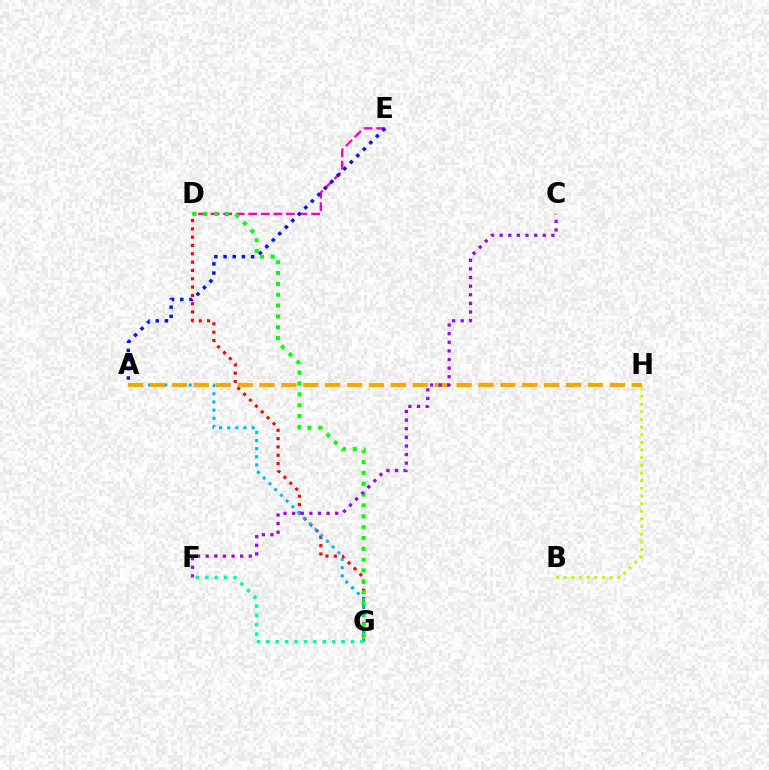{('B', 'H'): [{'color': '#b3ff00', 'line_style': 'dotted', 'thickness': 2.08}], ('D', 'G'): [{'color': '#ff0000', 'line_style': 'dotted', 'thickness': 2.26}, {'color': '#08ff00', 'line_style': 'dotted', 'thickness': 2.95}], ('A', 'G'): [{'color': '#00b5ff', 'line_style': 'dotted', 'thickness': 2.21}], ('D', 'E'): [{'color': '#ff00bd', 'line_style': 'dashed', 'thickness': 1.71}], ('F', 'G'): [{'color': '#00ff9d', 'line_style': 'dotted', 'thickness': 2.55}], ('A', 'H'): [{'color': '#ffa500', 'line_style': 'dashed', 'thickness': 2.97}], ('A', 'E'): [{'color': '#0010ff', 'line_style': 'dotted', 'thickness': 2.5}], ('C', 'F'): [{'color': '#9b00ff', 'line_style': 'dotted', 'thickness': 2.34}]}